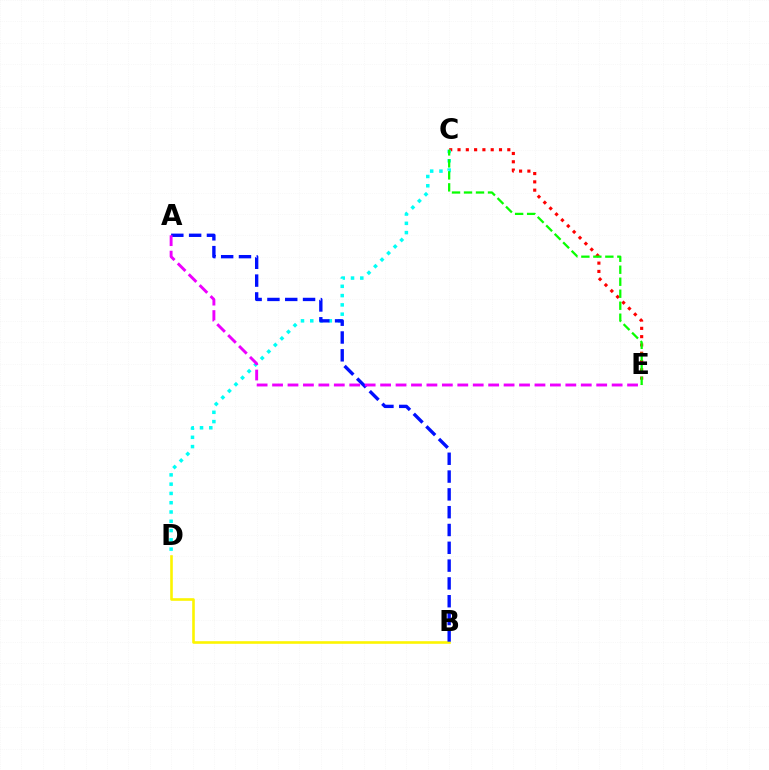{('C', 'E'): [{'color': '#ff0000', 'line_style': 'dotted', 'thickness': 2.25}, {'color': '#08ff00', 'line_style': 'dashed', 'thickness': 1.63}], ('B', 'D'): [{'color': '#fcf500', 'line_style': 'solid', 'thickness': 1.88}], ('C', 'D'): [{'color': '#00fff6', 'line_style': 'dotted', 'thickness': 2.52}], ('A', 'B'): [{'color': '#0010ff', 'line_style': 'dashed', 'thickness': 2.42}], ('A', 'E'): [{'color': '#ee00ff', 'line_style': 'dashed', 'thickness': 2.1}]}